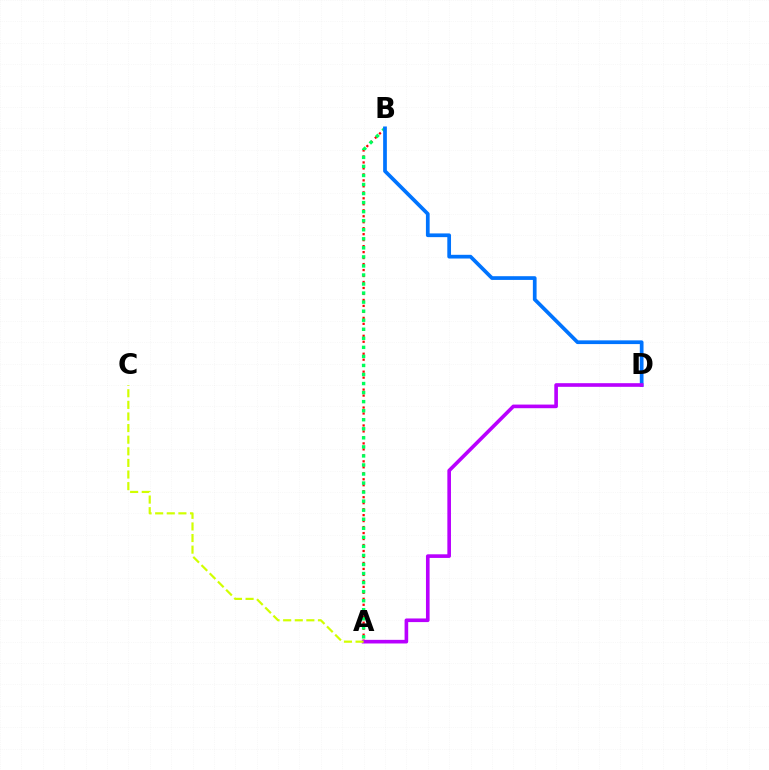{('A', 'B'): [{'color': '#ff0000', 'line_style': 'dotted', 'thickness': 1.62}, {'color': '#00ff5c', 'line_style': 'dotted', 'thickness': 2.46}], ('B', 'D'): [{'color': '#0074ff', 'line_style': 'solid', 'thickness': 2.68}], ('A', 'D'): [{'color': '#b900ff', 'line_style': 'solid', 'thickness': 2.61}], ('A', 'C'): [{'color': '#d1ff00', 'line_style': 'dashed', 'thickness': 1.58}]}